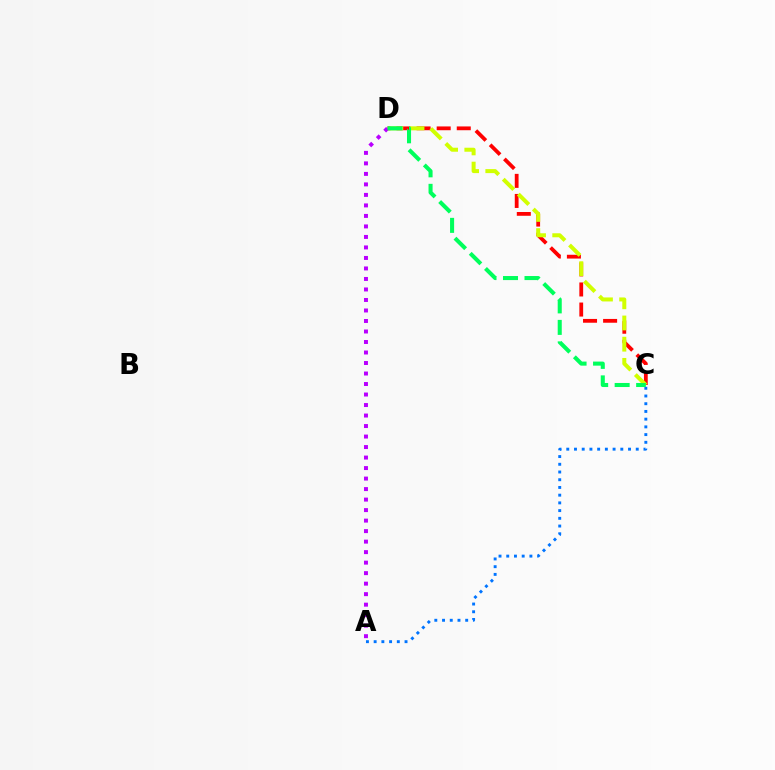{('C', 'D'): [{'color': '#ff0000', 'line_style': 'dashed', 'thickness': 2.73}, {'color': '#d1ff00', 'line_style': 'dashed', 'thickness': 2.88}, {'color': '#00ff5c', 'line_style': 'dashed', 'thickness': 2.92}], ('A', 'C'): [{'color': '#0074ff', 'line_style': 'dotted', 'thickness': 2.1}], ('A', 'D'): [{'color': '#b900ff', 'line_style': 'dotted', 'thickness': 2.85}]}